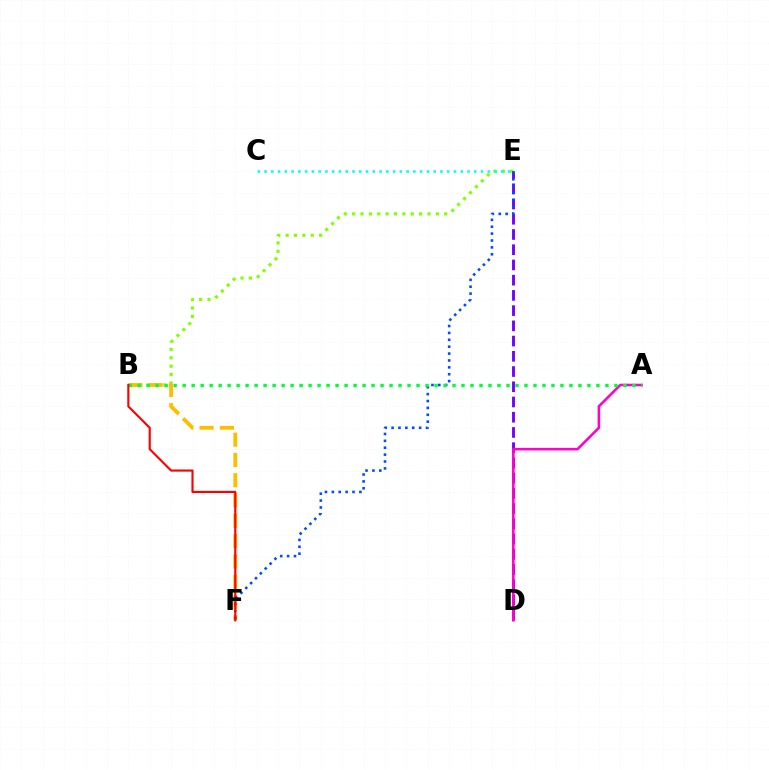{('D', 'E'): [{'color': '#7200ff', 'line_style': 'dashed', 'thickness': 2.07}], ('A', 'D'): [{'color': '#ff00cf', 'line_style': 'solid', 'thickness': 1.86}], ('B', 'E'): [{'color': '#84ff00', 'line_style': 'dotted', 'thickness': 2.28}], ('C', 'E'): [{'color': '#00fff6', 'line_style': 'dotted', 'thickness': 1.84}], ('B', 'F'): [{'color': '#ffbd00', 'line_style': 'dashed', 'thickness': 2.76}, {'color': '#ff0000', 'line_style': 'solid', 'thickness': 1.54}], ('E', 'F'): [{'color': '#004bff', 'line_style': 'dotted', 'thickness': 1.87}], ('A', 'B'): [{'color': '#00ff39', 'line_style': 'dotted', 'thickness': 2.44}]}